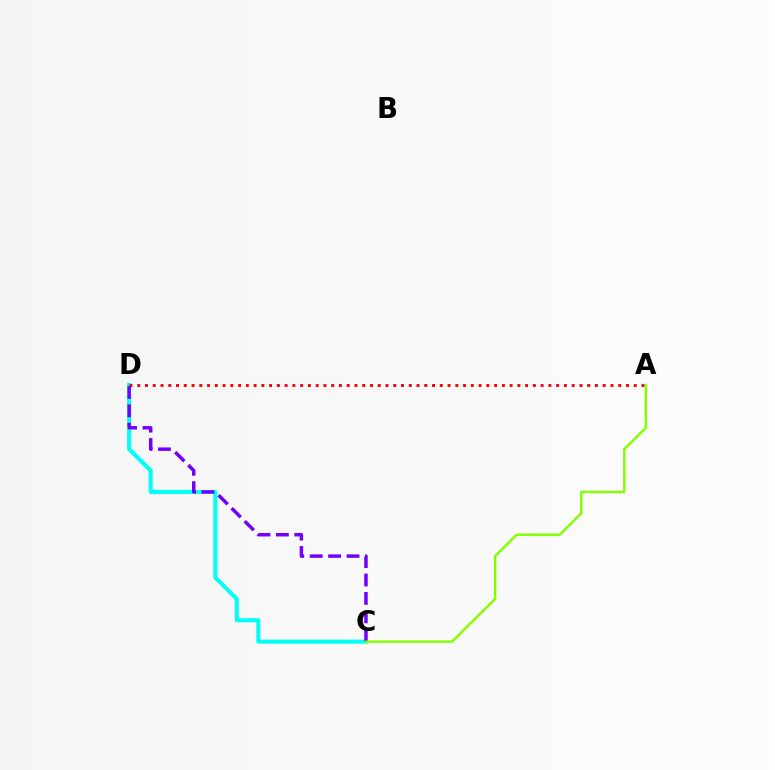{('C', 'D'): [{'color': '#00fff6', 'line_style': 'solid', 'thickness': 2.93}, {'color': '#7200ff', 'line_style': 'dashed', 'thickness': 2.5}], ('A', 'D'): [{'color': '#ff0000', 'line_style': 'dotted', 'thickness': 2.11}], ('A', 'C'): [{'color': '#84ff00', 'line_style': 'solid', 'thickness': 1.77}]}